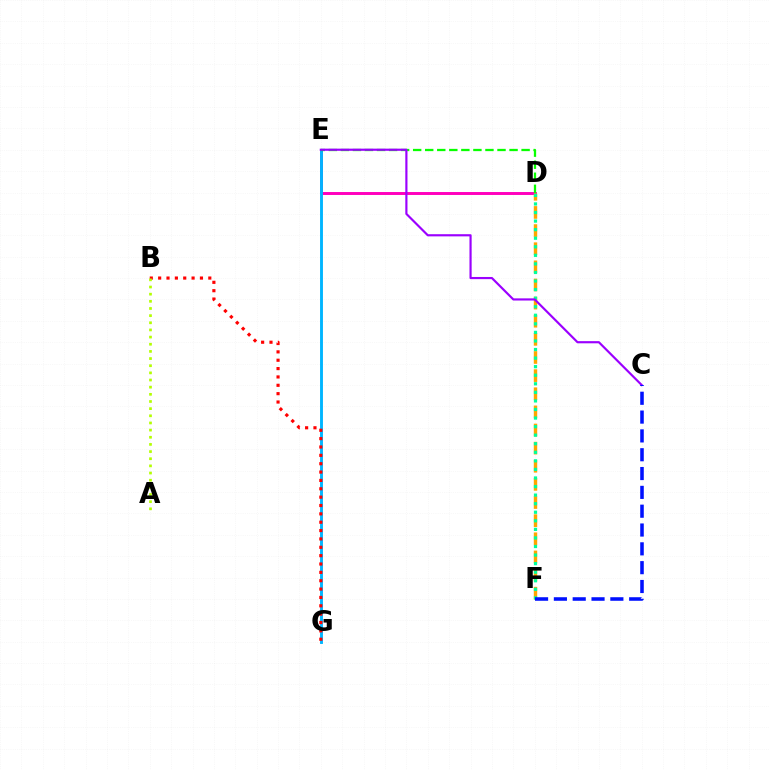{('D', 'E'): [{'color': '#ff00bd', 'line_style': 'solid', 'thickness': 2.12}, {'color': '#08ff00', 'line_style': 'dashed', 'thickness': 1.64}], ('D', 'F'): [{'color': '#ffa500', 'line_style': 'dashed', 'thickness': 2.46}, {'color': '#00ff9d', 'line_style': 'dotted', 'thickness': 2.33}], ('E', 'G'): [{'color': '#00b5ff', 'line_style': 'solid', 'thickness': 2.08}], ('C', 'E'): [{'color': '#9b00ff', 'line_style': 'solid', 'thickness': 1.56}], ('B', 'G'): [{'color': '#ff0000', 'line_style': 'dotted', 'thickness': 2.27}], ('A', 'B'): [{'color': '#b3ff00', 'line_style': 'dotted', 'thickness': 1.94}], ('C', 'F'): [{'color': '#0010ff', 'line_style': 'dashed', 'thickness': 2.56}]}